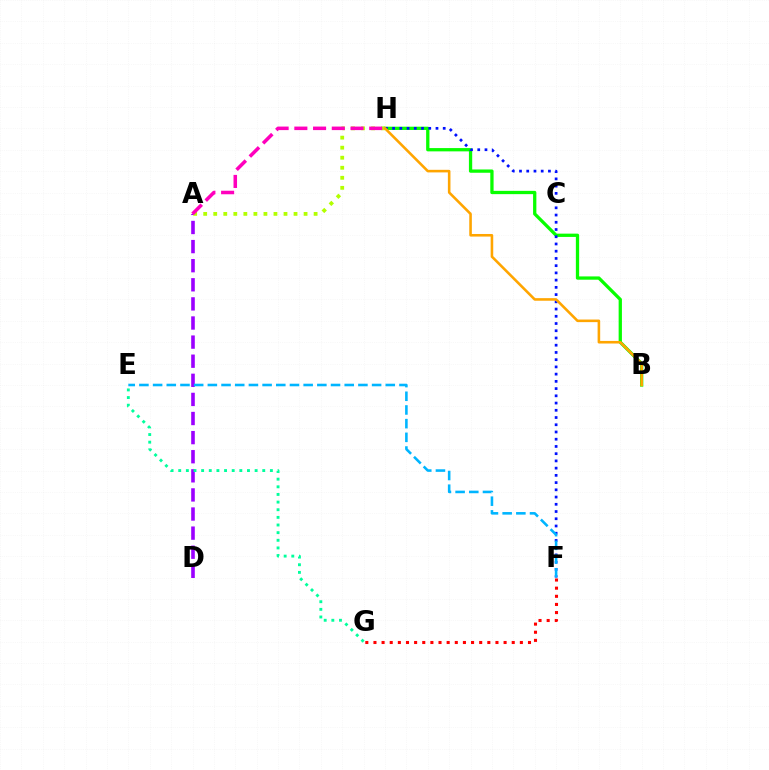{('A', 'D'): [{'color': '#9b00ff', 'line_style': 'dashed', 'thickness': 2.6}], ('B', 'H'): [{'color': '#08ff00', 'line_style': 'solid', 'thickness': 2.37}, {'color': '#ffa500', 'line_style': 'solid', 'thickness': 1.86}], ('F', 'G'): [{'color': '#ff0000', 'line_style': 'dotted', 'thickness': 2.21}], ('A', 'H'): [{'color': '#b3ff00', 'line_style': 'dotted', 'thickness': 2.73}, {'color': '#ff00bd', 'line_style': 'dashed', 'thickness': 2.54}], ('F', 'H'): [{'color': '#0010ff', 'line_style': 'dotted', 'thickness': 1.96}], ('E', 'G'): [{'color': '#00ff9d', 'line_style': 'dotted', 'thickness': 2.08}], ('E', 'F'): [{'color': '#00b5ff', 'line_style': 'dashed', 'thickness': 1.86}]}